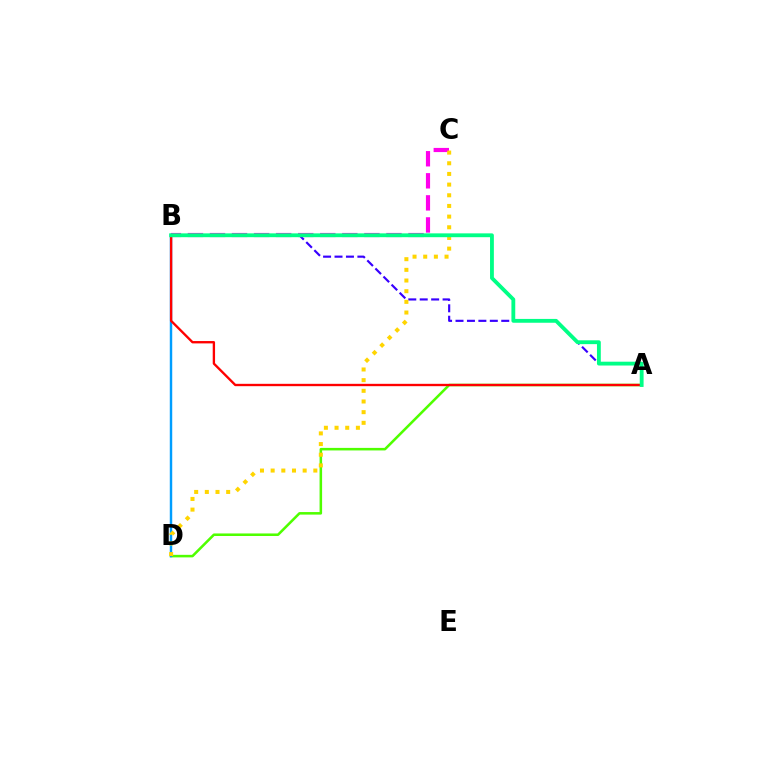{('B', 'C'): [{'color': '#ff00ed', 'line_style': 'dashed', 'thickness': 3.0}], ('A', 'D'): [{'color': '#4fff00', 'line_style': 'solid', 'thickness': 1.83}], ('B', 'D'): [{'color': '#009eff', 'line_style': 'solid', 'thickness': 1.76}], ('A', 'B'): [{'color': '#3700ff', 'line_style': 'dashed', 'thickness': 1.55}, {'color': '#ff0000', 'line_style': 'solid', 'thickness': 1.69}, {'color': '#00ff86', 'line_style': 'solid', 'thickness': 2.76}], ('C', 'D'): [{'color': '#ffd500', 'line_style': 'dotted', 'thickness': 2.9}]}